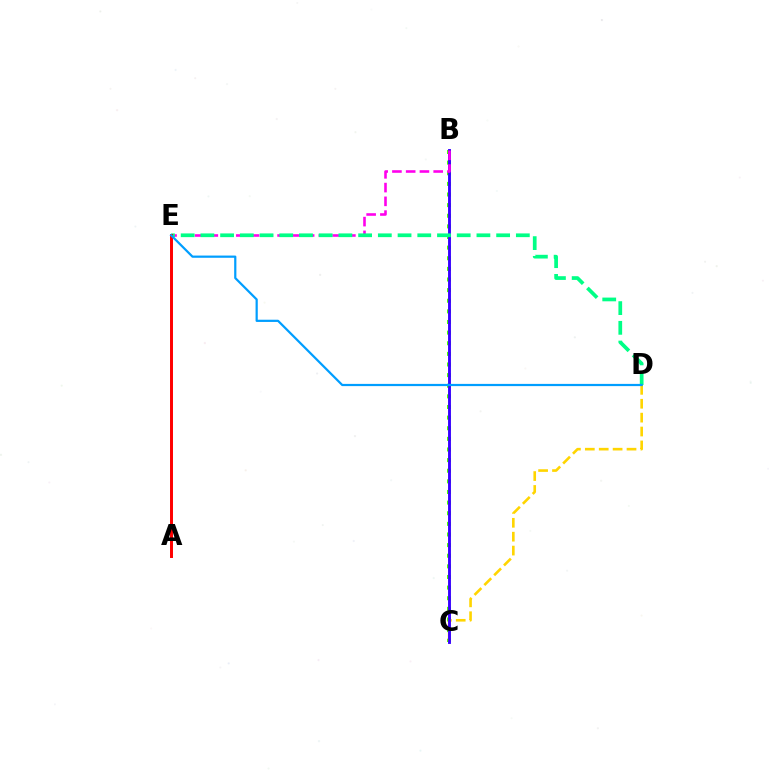{('B', 'C'): [{'color': '#4fff00', 'line_style': 'dotted', 'thickness': 2.89}, {'color': '#3700ff', 'line_style': 'solid', 'thickness': 2.07}], ('C', 'D'): [{'color': '#ffd500', 'line_style': 'dashed', 'thickness': 1.89}], ('B', 'E'): [{'color': '#ff00ed', 'line_style': 'dashed', 'thickness': 1.87}], ('D', 'E'): [{'color': '#00ff86', 'line_style': 'dashed', 'thickness': 2.68}, {'color': '#009eff', 'line_style': 'solid', 'thickness': 1.59}], ('A', 'E'): [{'color': '#ff0000', 'line_style': 'solid', 'thickness': 2.14}]}